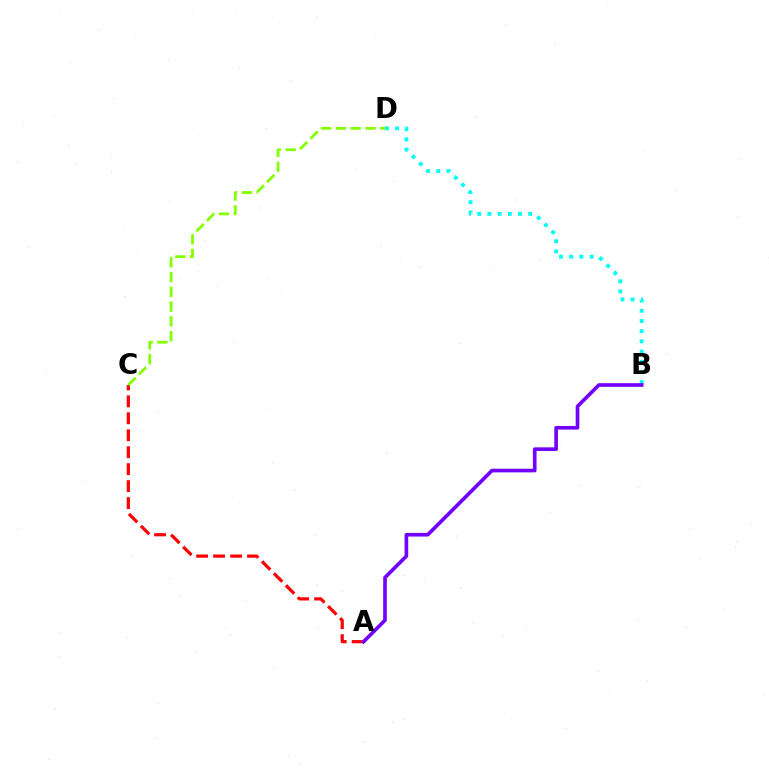{('B', 'D'): [{'color': '#00fff6', 'line_style': 'dotted', 'thickness': 2.77}], ('A', 'C'): [{'color': '#ff0000', 'line_style': 'dashed', 'thickness': 2.3}], ('A', 'B'): [{'color': '#7200ff', 'line_style': 'solid', 'thickness': 2.62}], ('C', 'D'): [{'color': '#84ff00', 'line_style': 'dashed', 'thickness': 2.01}]}